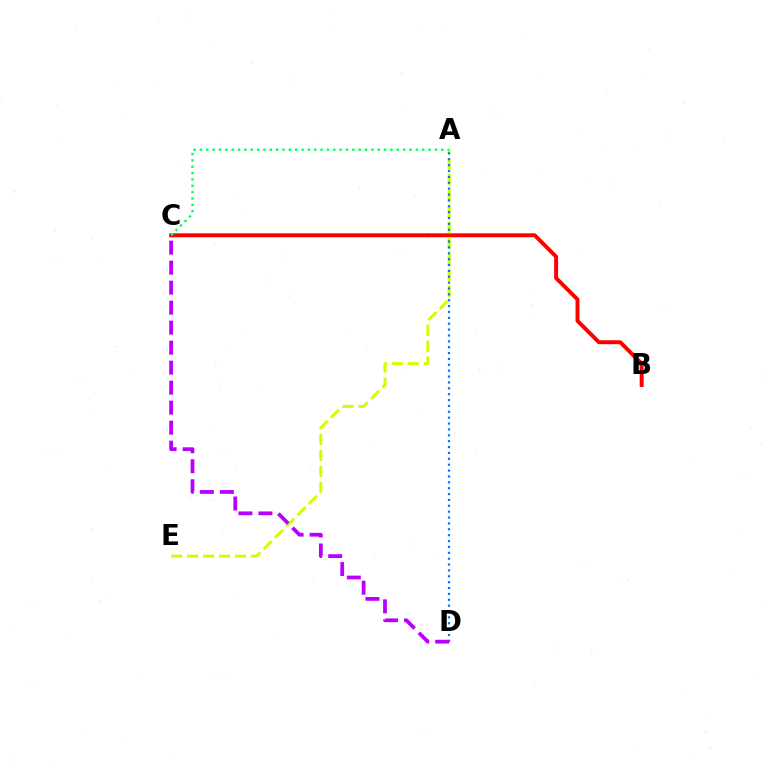{('A', 'E'): [{'color': '#d1ff00', 'line_style': 'dashed', 'thickness': 2.16}], ('A', 'D'): [{'color': '#0074ff', 'line_style': 'dotted', 'thickness': 1.6}], ('B', 'C'): [{'color': '#ff0000', 'line_style': 'solid', 'thickness': 2.84}], ('A', 'C'): [{'color': '#00ff5c', 'line_style': 'dotted', 'thickness': 1.73}], ('C', 'D'): [{'color': '#b900ff', 'line_style': 'dashed', 'thickness': 2.72}]}